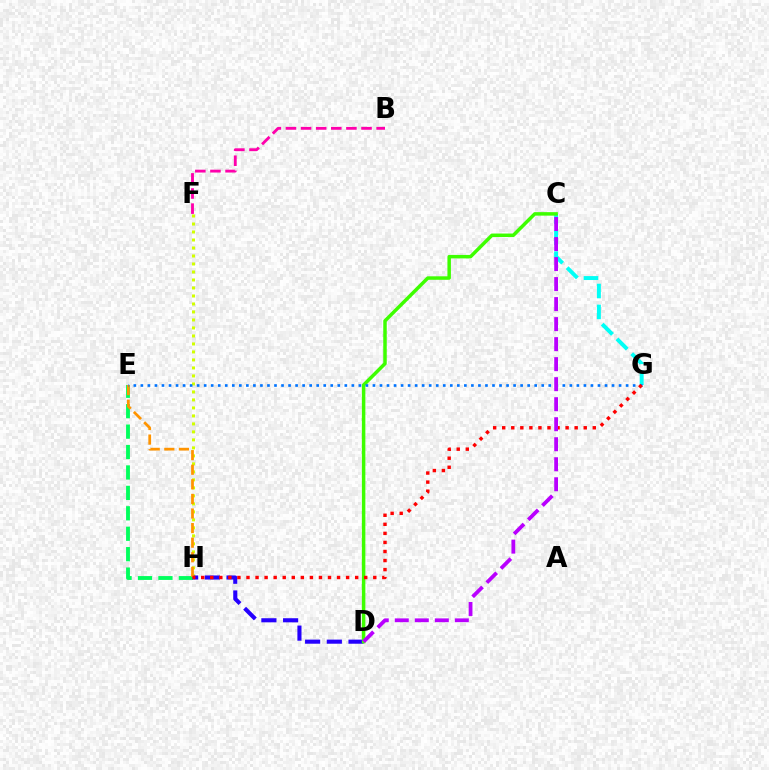{('C', 'G'): [{'color': '#00fff6', 'line_style': 'dashed', 'thickness': 2.84}], ('E', 'H'): [{'color': '#00ff5c', 'line_style': 'dashed', 'thickness': 2.77}, {'color': '#ff9400', 'line_style': 'dashed', 'thickness': 1.98}], ('F', 'H'): [{'color': '#d1ff00', 'line_style': 'dotted', 'thickness': 2.17}], ('B', 'F'): [{'color': '#ff00ac', 'line_style': 'dashed', 'thickness': 2.05}], ('D', 'H'): [{'color': '#2500ff', 'line_style': 'dashed', 'thickness': 2.95}], ('C', 'D'): [{'color': '#3dff00', 'line_style': 'solid', 'thickness': 2.51}, {'color': '#b900ff', 'line_style': 'dashed', 'thickness': 2.72}], ('E', 'G'): [{'color': '#0074ff', 'line_style': 'dotted', 'thickness': 1.91}], ('G', 'H'): [{'color': '#ff0000', 'line_style': 'dotted', 'thickness': 2.46}]}